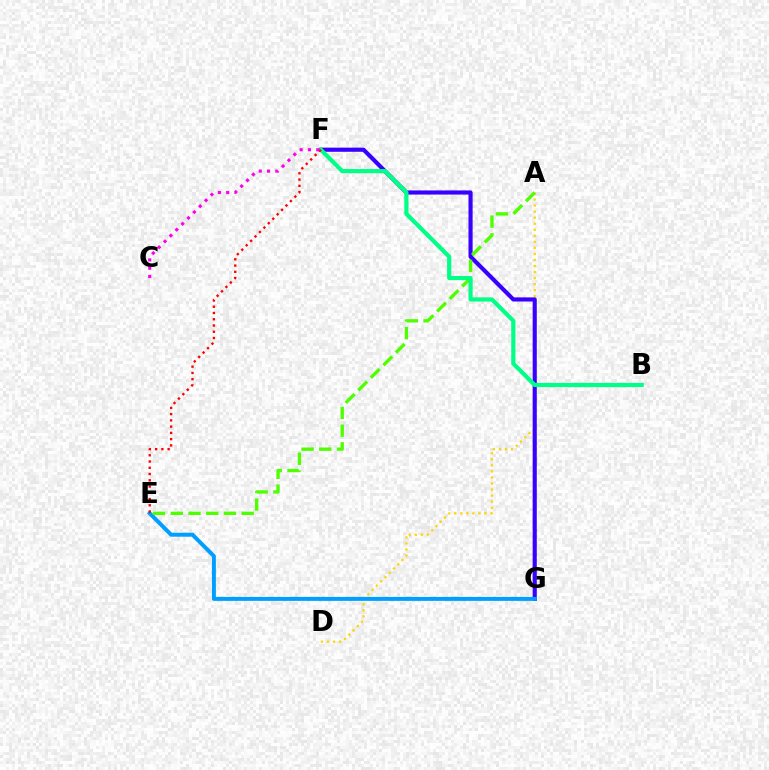{('A', 'D'): [{'color': '#ffd500', 'line_style': 'dotted', 'thickness': 1.64}], ('F', 'G'): [{'color': '#3700ff', 'line_style': 'solid', 'thickness': 2.98}], ('E', 'G'): [{'color': '#009eff', 'line_style': 'solid', 'thickness': 2.86}], ('A', 'E'): [{'color': '#4fff00', 'line_style': 'dashed', 'thickness': 2.41}], ('B', 'F'): [{'color': '#00ff86', 'line_style': 'solid', 'thickness': 3.0}], ('E', 'F'): [{'color': '#ff0000', 'line_style': 'dotted', 'thickness': 1.7}], ('C', 'F'): [{'color': '#ff00ed', 'line_style': 'dotted', 'thickness': 2.25}]}